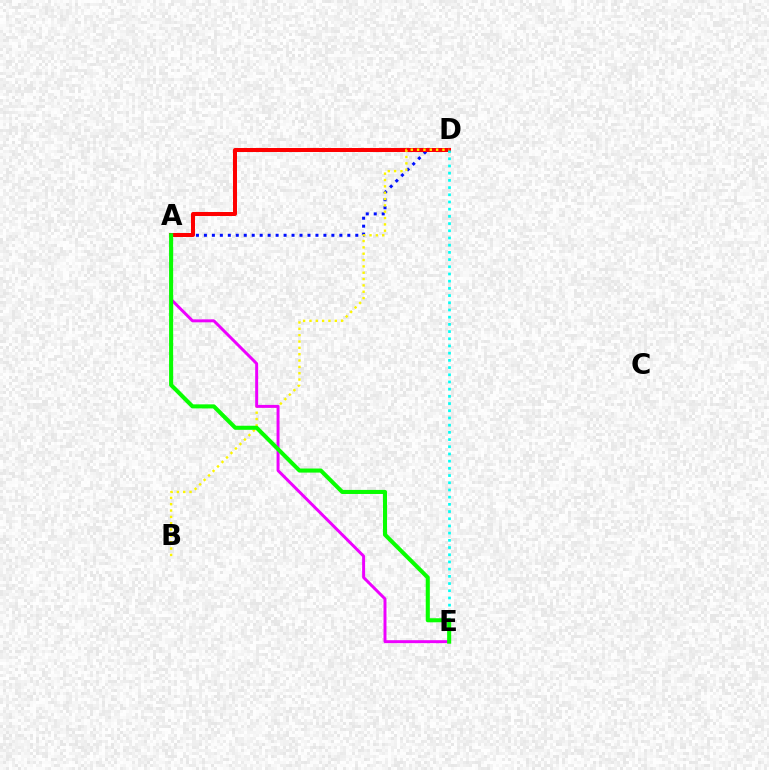{('A', 'D'): [{'color': '#0010ff', 'line_style': 'dotted', 'thickness': 2.16}, {'color': '#ff0000', 'line_style': 'solid', 'thickness': 2.89}], ('B', 'D'): [{'color': '#fcf500', 'line_style': 'dotted', 'thickness': 1.72}], ('A', 'E'): [{'color': '#ee00ff', 'line_style': 'solid', 'thickness': 2.13}, {'color': '#08ff00', 'line_style': 'solid', 'thickness': 2.93}], ('D', 'E'): [{'color': '#00fff6', 'line_style': 'dotted', 'thickness': 1.96}]}